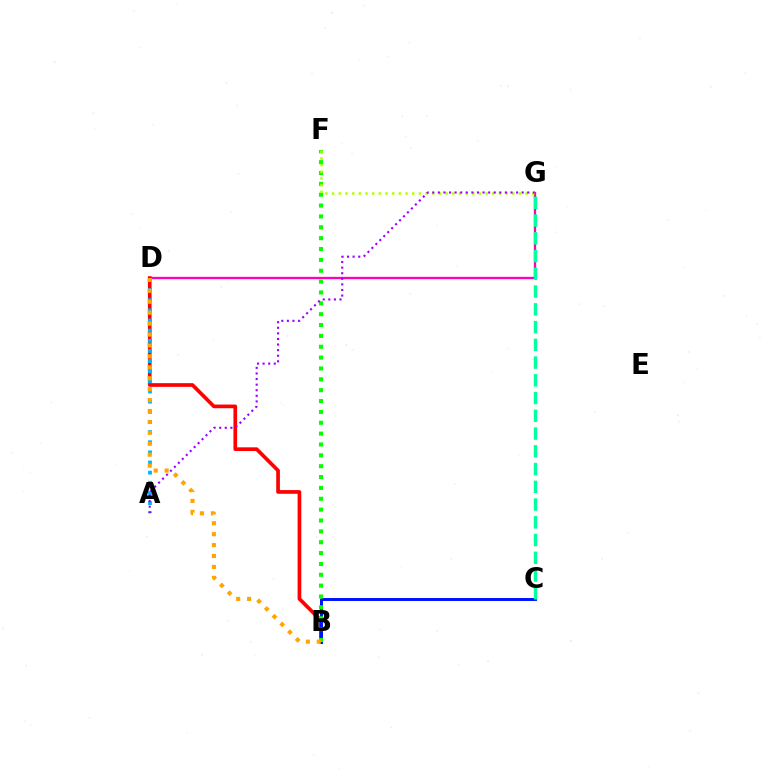{('D', 'G'): [{'color': '#ff00bd', 'line_style': 'solid', 'thickness': 1.67}], ('B', 'D'): [{'color': '#ff0000', 'line_style': 'solid', 'thickness': 2.65}, {'color': '#ffa500', 'line_style': 'dotted', 'thickness': 2.97}], ('B', 'C'): [{'color': '#0010ff', 'line_style': 'solid', 'thickness': 2.12}], ('B', 'F'): [{'color': '#08ff00', 'line_style': 'dotted', 'thickness': 2.95}], ('C', 'G'): [{'color': '#00ff9d', 'line_style': 'dashed', 'thickness': 2.41}], ('F', 'G'): [{'color': '#b3ff00', 'line_style': 'dotted', 'thickness': 1.81}], ('A', 'D'): [{'color': '#00b5ff', 'line_style': 'dotted', 'thickness': 2.76}], ('A', 'G'): [{'color': '#9b00ff', 'line_style': 'dotted', 'thickness': 1.52}]}